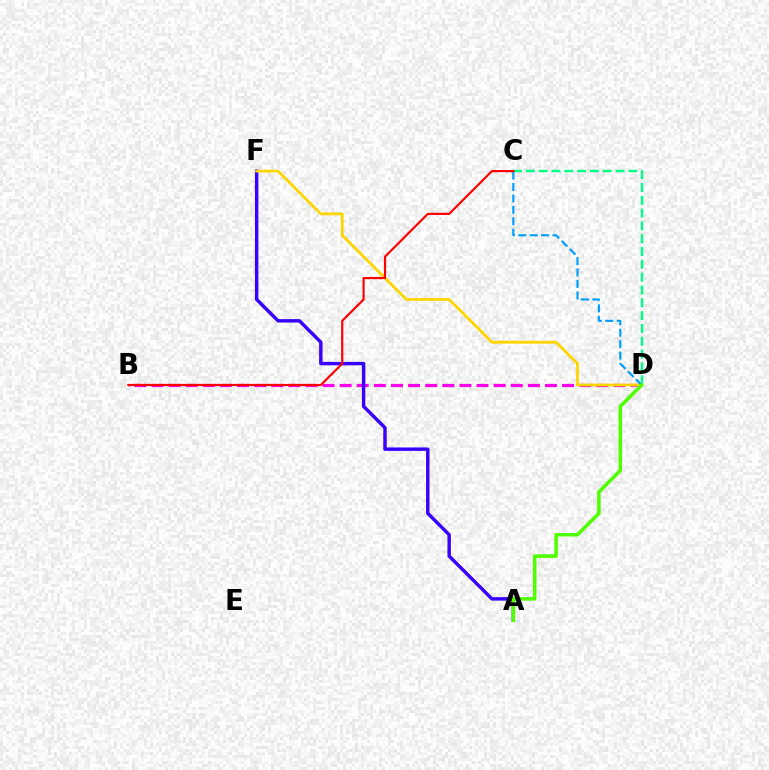{('C', 'D'): [{'color': '#00ff86', 'line_style': 'dashed', 'thickness': 1.74}, {'color': '#009eff', 'line_style': 'dashed', 'thickness': 1.55}], ('B', 'D'): [{'color': '#ff00ed', 'line_style': 'dashed', 'thickness': 2.32}], ('A', 'F'): [{'color': '#3700ff', 'line_style': 'solid', 'thickness': 2.47}], ('D', 'F'): [{'color': '#ffd500', 'line_style': 'solid', 'thickness': 2.01}], ('A', 'D'): [{'color': '#4fff00', 'line_style': 'solid', 'thickness': 2.53}], ('B', 'C'): [{'color': '#ff0000', 'line_style': 'solid', 'thickness': 1.55}]}